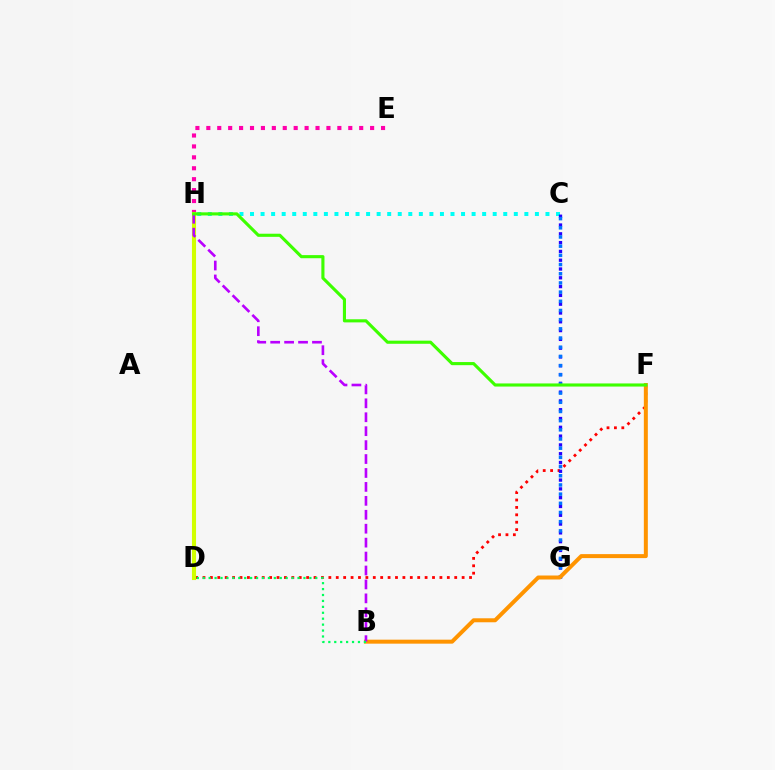{('C', 'H'): [{'color': '#00fff6', 'line_style': 'dotted', 'thickness': 2.87}], ('D', 'F'): [{'color': '#ff0000', 'line_style': 'dotted', 'thickness': 2.01}], ('C', 'G'): [{'color': '#2500ff', 'line_style': 'dotted', 'thickness': 2.39}, {'color': '#0074ff', 'line_style': 'dotted', 'thickness': 2.49}], ('E', 'H'): [{'color': '#ff00ac', 'line_style': 'dotted', 'thickness': 2.97}], ('D', 'H'): [{'color': '#d1ff00', 'line_style': 'solid', 'thickness': 2.95}], ('B', 'F'): [{'color': '#ff9400', 'line_style': 'solid', 'thickness': 2.87}], ('B', 'H'): [{'color': '#b900ff', 'line_style': 'dashed', 'thickness': 1.89}], ('B', 'D'): [{'color': '#00ff5c', 'line_style': 'dotted', 'thickness': 1.61}], ('F', 'H'): [{'color': '#3dff00', 'line_style': 'solid', 'thickness': 2.24}]}